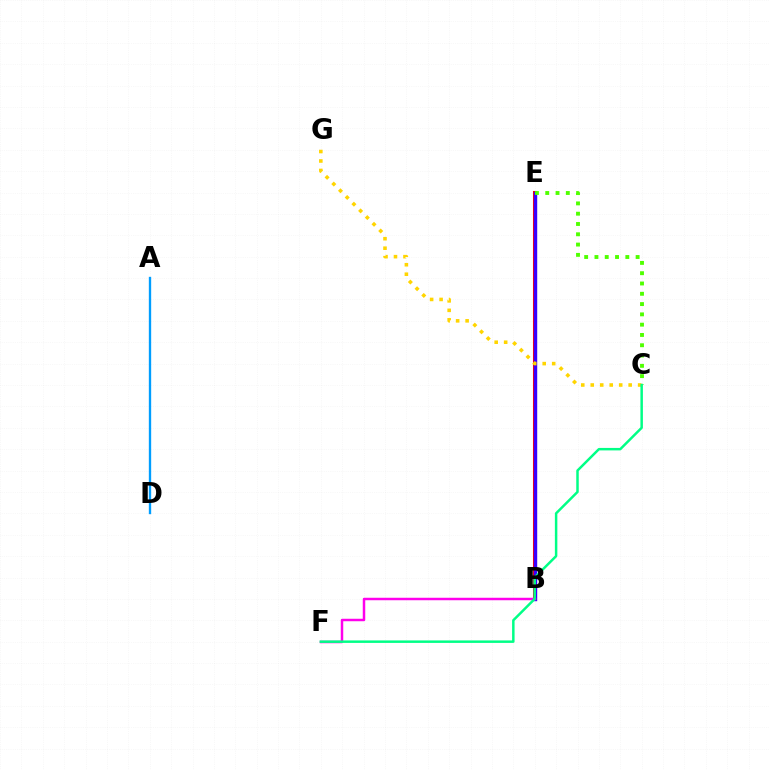{('B', 'E'): [{'color': '#ff0000', 'line_style': 'solid', 'thickness': 2.92}, {'color': '#3700ff', 'line_style': 'solid', 'thickness': 2.43}], ('C', 'E'): [{'color': '#4fff00', 'line_style': 'dotted', 'thickness': 2.8}], ('B', 'F'): [{'color': '#ff00ed', 'line_style': 'solid', 'thickness': 1.78}], ('C', 'G'): [{'color': '#ffd500', 'line_style': 'dotted', 'thickness': 2.58}], ('A', 'D'): [{'color': '#009eff', 'line_style': 'solid', 'thickness': 1.69}], ('C', 'F'): [{'color': '#00ff86', 'line_style': 'solid', 'thickness': 1.79}]}